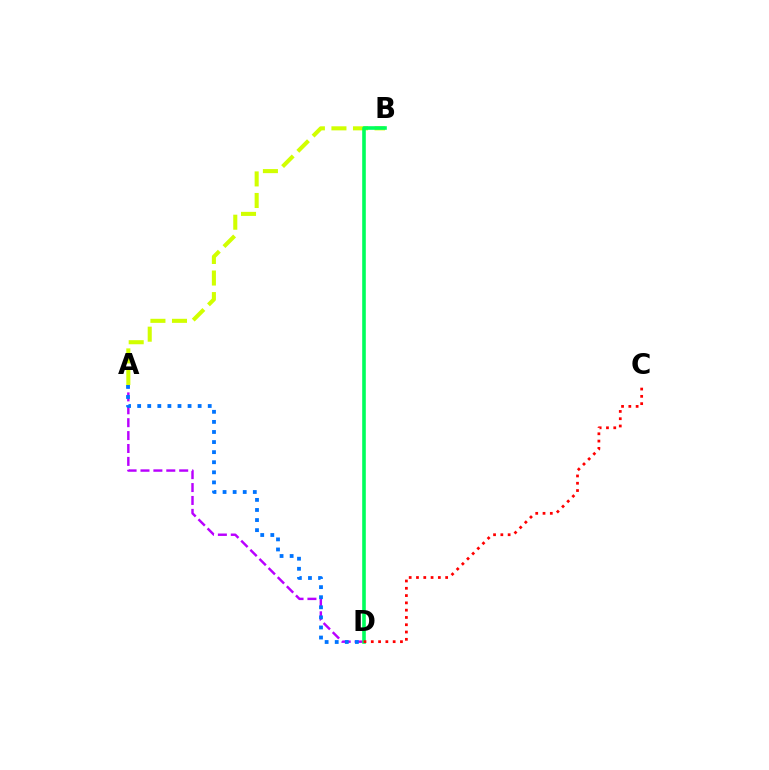{('A', 'D'): [{'color': '#b900ff', 'line_style': 'dashed', 'thickness': 1.75}, {'color': '#0074ff', 'line_style': 'dotted', 'thickness': 2.74}], ('A', 'B'): [{'color': '#d1ff00', 'line_style': 'dashed', 'thickness': 2.93}], ('B', 'D'): [{'color': '#00ff5c', 'line_style': 'solid', 'thickness': 2.6}], ('C', 'D'): [{'color': '#ff0000', 'line_style': 'dotted', 'thickness': 1.98}]}